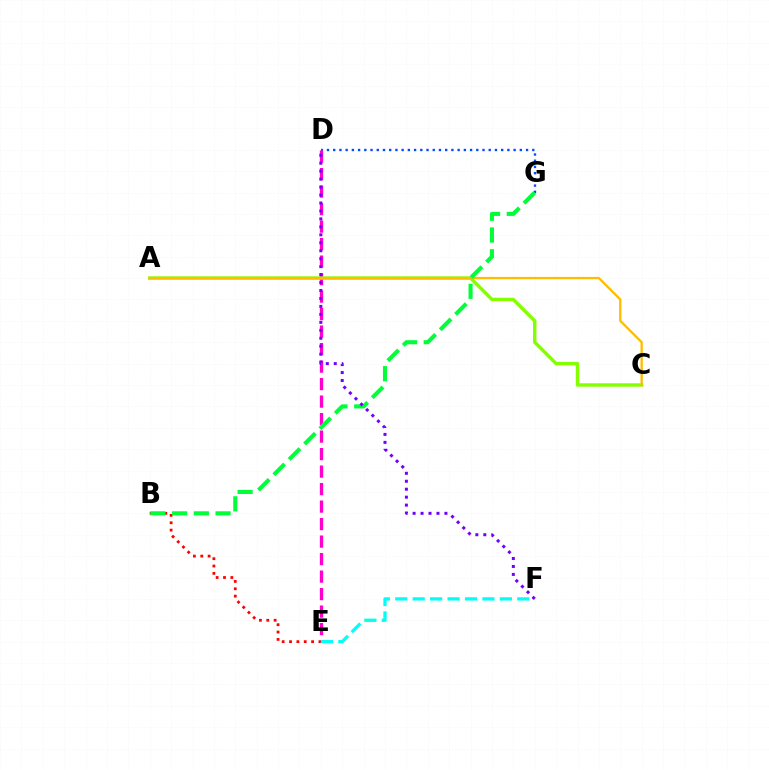{('D', 'G'): [{'color': '#004bff', 'line_style': 'dotted', 'thickness': 1.69}], ('D', 'E'): [{'color': '#ff00cf', 'line_style': 'dashed', 'thickness': 2.38}], ('B', 'E'): [{'color': '#ff0000', 'line_style': 'dotted', 'thickness': 2.0}], ('E', 'F'): [{'color': '#00fff6', 'line_style': 'dashed', 'thickness': 2.37}], ('A', 'C'): [{'color': '#84ff00', 'line_style': 'solid', 'thickness': 2.45}, {'color': '#ffbd00', 'line_style': 'solid', 'thickness': 1.67}], ('B', 'G'): [{'color': '#00ff39', 'line_style': 'dashed', 'thickness': 2.95}], ('D', 'F'): [{'color': '#7200ff', 'line_style': 'dotted', 'thickness': 2.16}]}